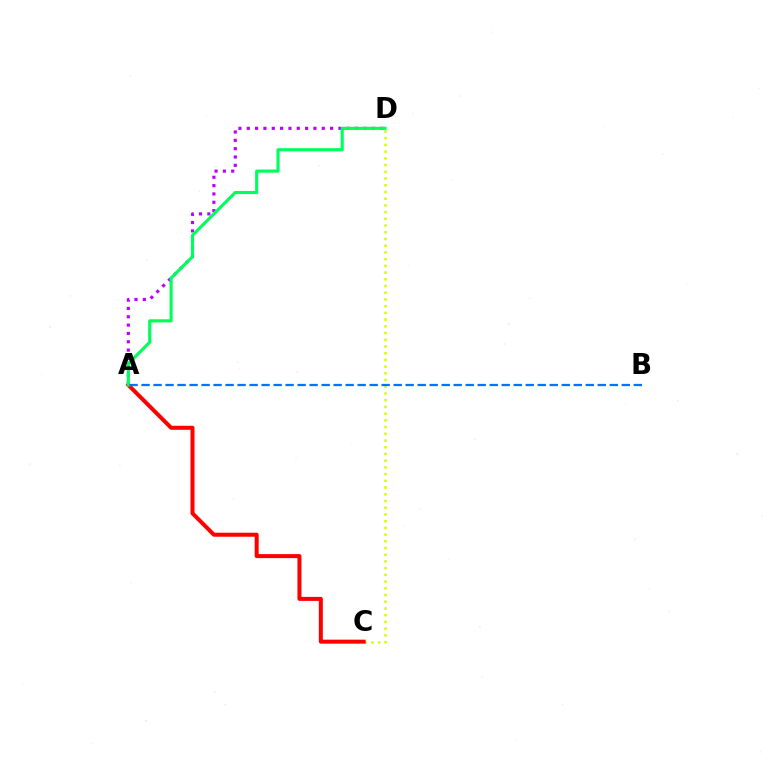{('C', 'D'): [{'color': '#d1ff00', 'line_style': 'dotted', 'thickness': 1.83}], ('A', 'C'): [{'color': '#ff0000', 'line_style': 'solid', 'thickness': 2.89}], ('A', 'D'): [{'color': '#b900ff', 'line_style': 'dotted', 'thickness': 2.26}, {'color': '#00ff5c', 'line_style': 'solid', 'thickness': 2.25}], ('A', 'B'): [{'color': '#0074ff', 'line_style': 'dashed', 'thickness': 1.63}]}